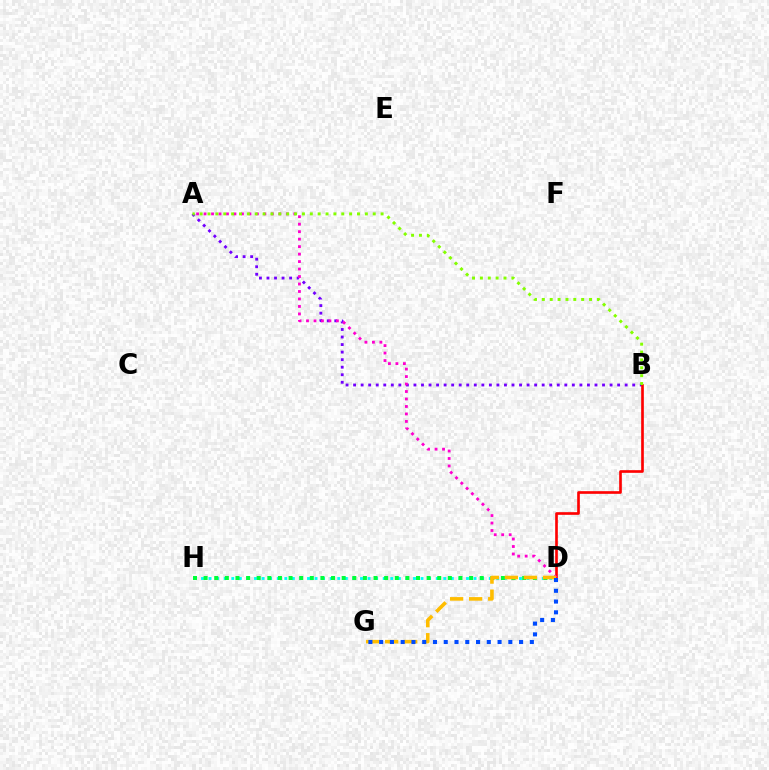{('D', 'H'): [{'color': '#00fff6', 'line_style': 'dotted', 'thickness': 2.06}, {'color': '#00ff39', 'line_style': 'dotted', 'thickness': 2.89}], ('A', 'B'): [{'color': '#7200ff', 'line_style': 'dotted', 'thickness': 2.05}, {'color': '#84ff00', 'line_style': 'dotted', 'thickness': 2.14}], ('B', 'D'): [{'color': '#ff0000', 'line_style': 'solid', 'thickness': 1.91}], ('A', 'D'): [{'color': '#ff00cf', 'line_style': 'dotted', 'thickness': 2.03}], ('D', 'G'): [{'color': '#ffbd00', 'line_style': 'dashed', 'thickness': 2.59}, {'color': '#004bff', 'line_style': 'dotted', 'thickness': 2.92}]}